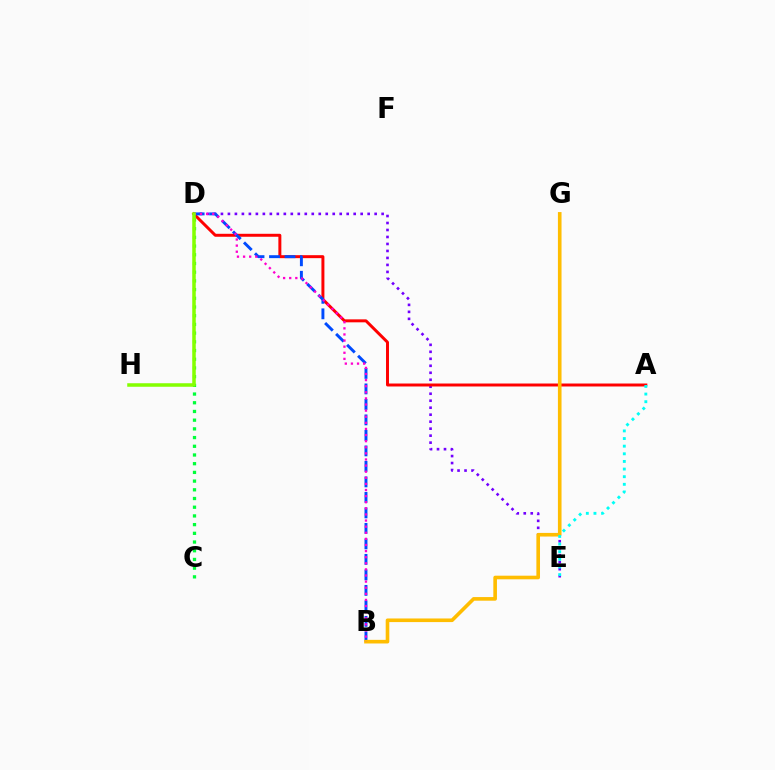{('D', 'E'): [{'color': '#7200ff', 'line_style': 'dotted', 'thickness': 1.9}], ('A', 'D'): [{'color': '#ff0000', 'line_style': 'solid', 'thickness': 2.14}], ('B', 'D'): [{'color': '#004bff', 'line_style': 'dashed', 'thickness': 2.11}, {'color': '#ff00cf', 'line_style': 'dotted', 'thickness': 1.66}], ('B', 'G'): [{'color': '#ffbd00', 'line_style': 'solid', 'thickness': 2.61}], ('C', 'D'): [{'color': '#00ff39', 'line_style': 'dotted', 'thickness': 2.37}], ('D', 'H'): [{'color': '#84ff00', 'line_style': 'solid', 'thickness': 2.53}], ('A', 'E'): [{'color': '#00fff6', 'line_style': 'dotted', 'thickness': 2.07}]}